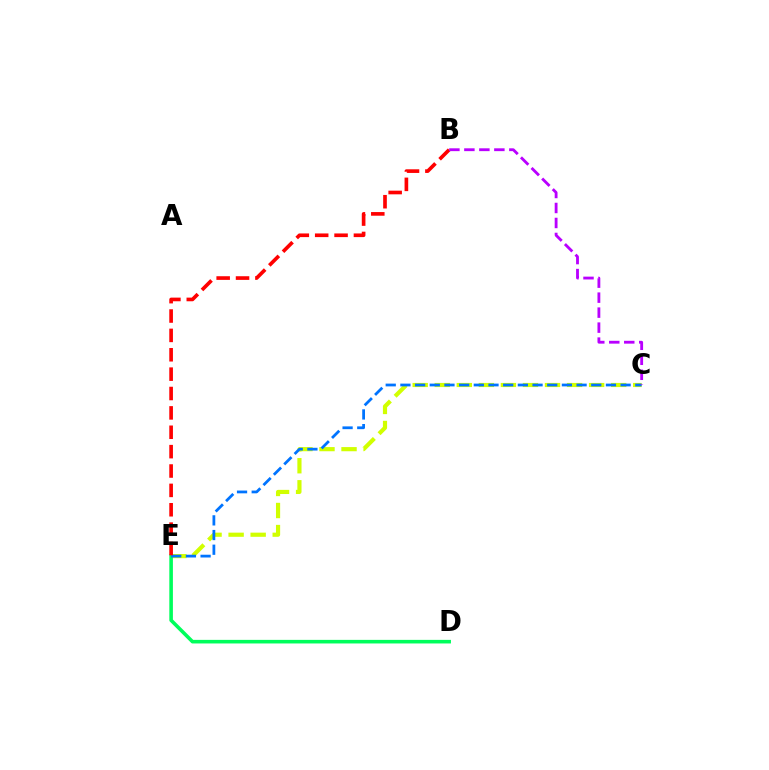{('C', 'E'): [{'color': '#d1ff00', 'line_style': 'dashed', 'thickness': 3.0}, {'color': '#0074ff', 'line_style': 'dashed', 'thickness': 1.99}], ('D', 'E'): [{'color': '#00ff5c', 'line_style': 'solid', 'thickness': 2.59}], ('B', 'E'): [{'color': '#ff0000', 'line_style': 'dashed', 'thickness': 2.63}], ('B', 'C'): [{'color': '#b900ff', 'line_style': 'dashed', 'thickness': 2.04}]}